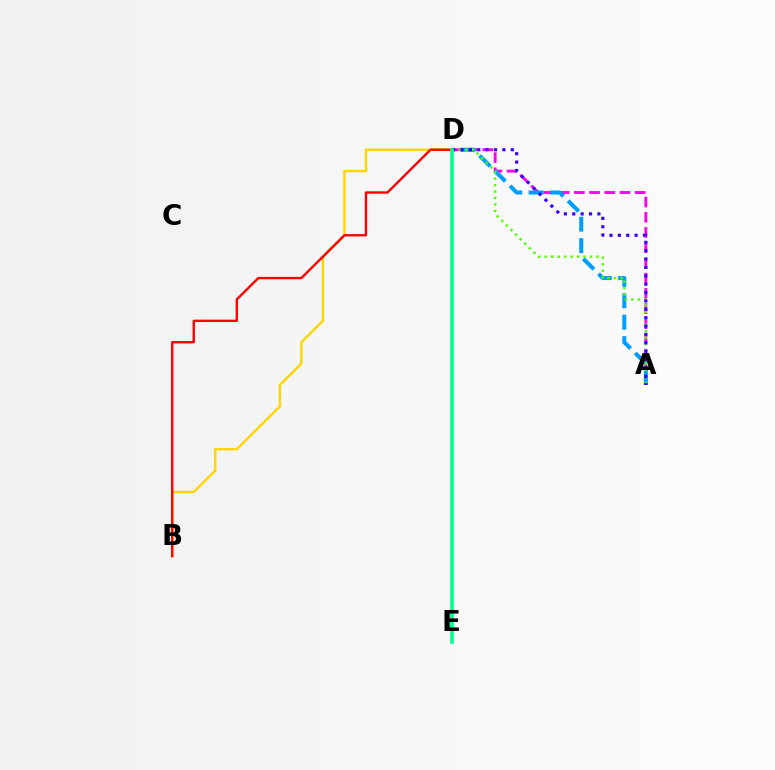{('B', 'D'): [{'color': '#ffd500', 'line_style': 'solid', 'thickness': 1.72}, {'color': '#ff0000', 'line_style': 'solid', 'thickness': 1.71}], ('A', 'D'): [{'color': '#ff00ed', 'line_style': 'dashed', 'thickness': 2.07}, {'color': '#009eff', 'line_style': 'dashed', 'thickness': 2.91}, {'color': '#4fff00', 'line_style': 'dotted', 'thickness': 1.76}, {'color': '#3700ff', 'line_style': 'dotted', 'thickness': 2.28}], ('D', 'E'): [{'color': '#00ff86', 'line_style': 'solid', 'thickness': 2.59}]}